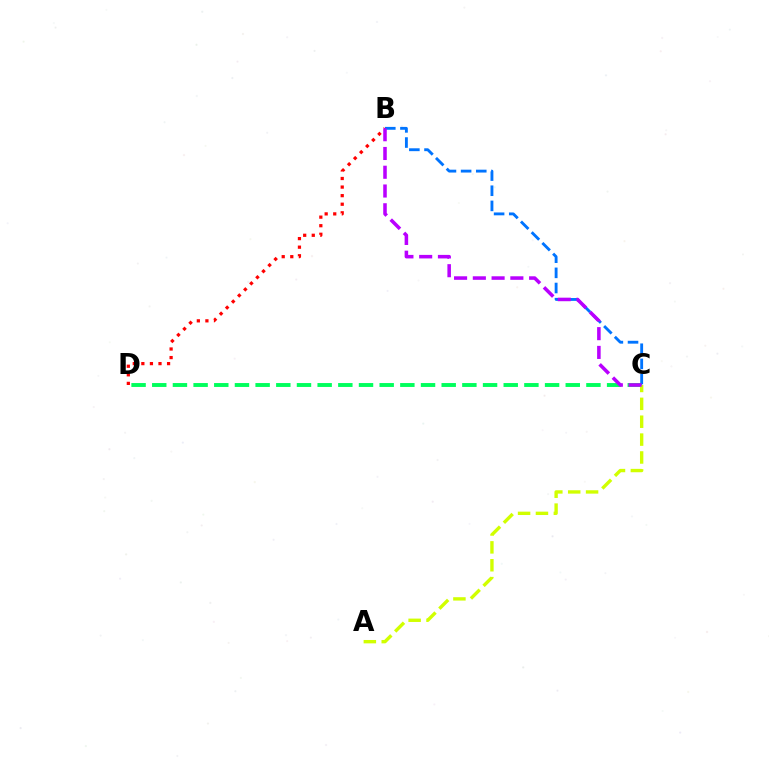{('C', 'D'): [{'color': '#00ff5c', 'line_style': 'dashed', 'thickness': 2.81}], ('B', 'D'): [{'color': '#ff0000', 'line_style': 'dotted', 'thickness': 2.33}], ('B', 'C'): [{'color': '#0074ff', 'line_style': 'dashed', 'thickness': 2.06}, {'color': '#b900ff', 'line_style': 'dashed', 'thickness': 2.55}], ('A', 'C'): [{'color': '#d1ff00', 'line_style': 'dashed', 'thickness': 2.43}]}